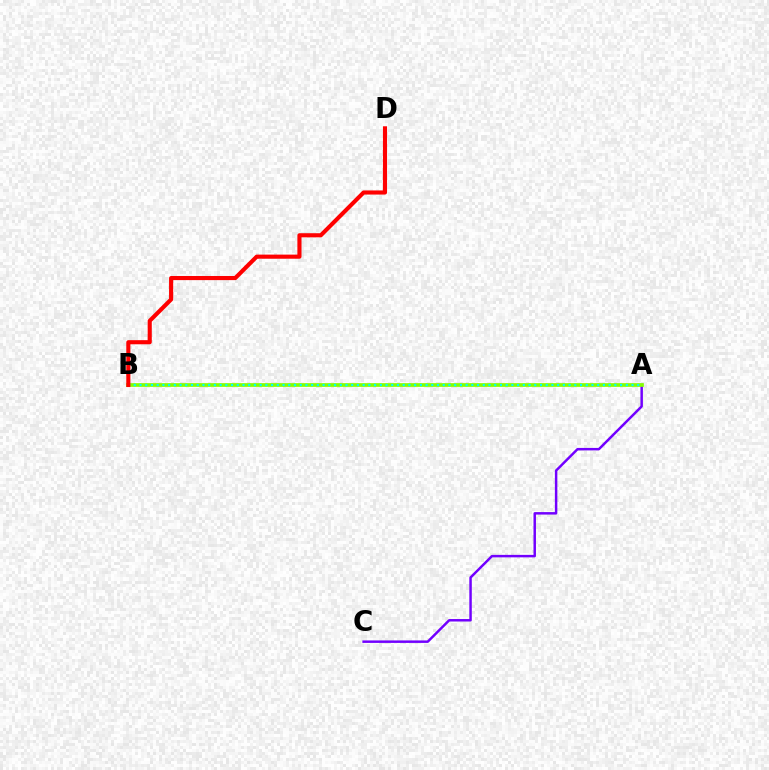{('A', 'C'): [{'color': '#7200ff', 'line_style': 'solid', 'thickness': 1.78}], ('A', 'B'): [{'color': '#84ff00', 'line_style': 'solid', 'thickness': 2.67}, {'color': '#00fff6', 'line_style': 'dotted', 'thickness': 1.55}], ('B', 'D'): [{'color': '#ff0000', 'line_style': 'solid', 'thickness': 2.96}]}